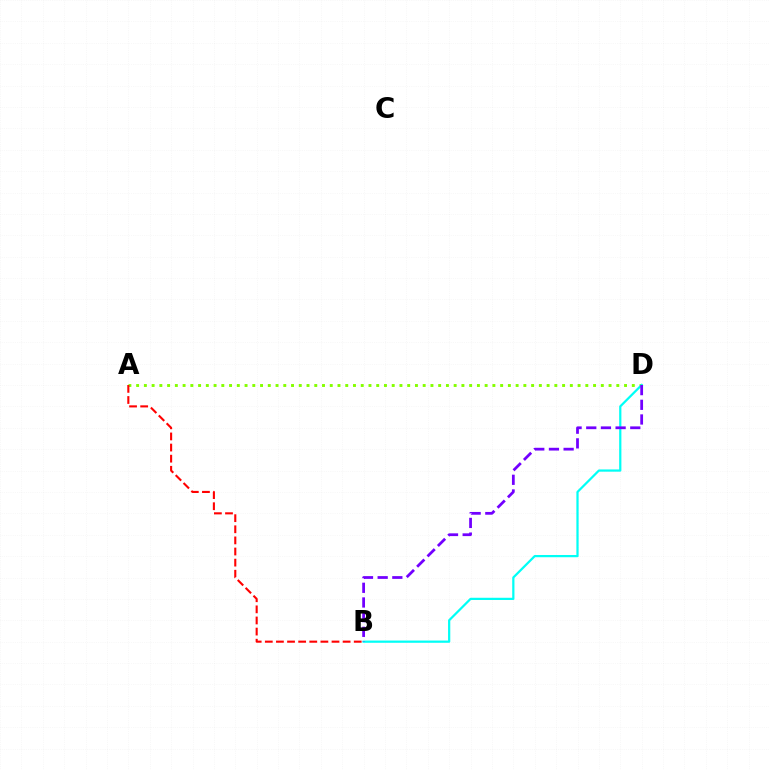{('A', 'D'): [{'color': '#84ff00', 'line_style': 'dotted', 'thickness': 2.1}], ('B', 'D'): [{'color': '#00fff6', 'line_style': 'solid', 'thickness': 1.61}, {'color': '#7200ff', 'line_style': 'dashed', 'thickness': 1.99}], ('A', 'B'): [{'color': '#ff0000', 'line_style': 'dashed', 'thickness': 1.51}]}